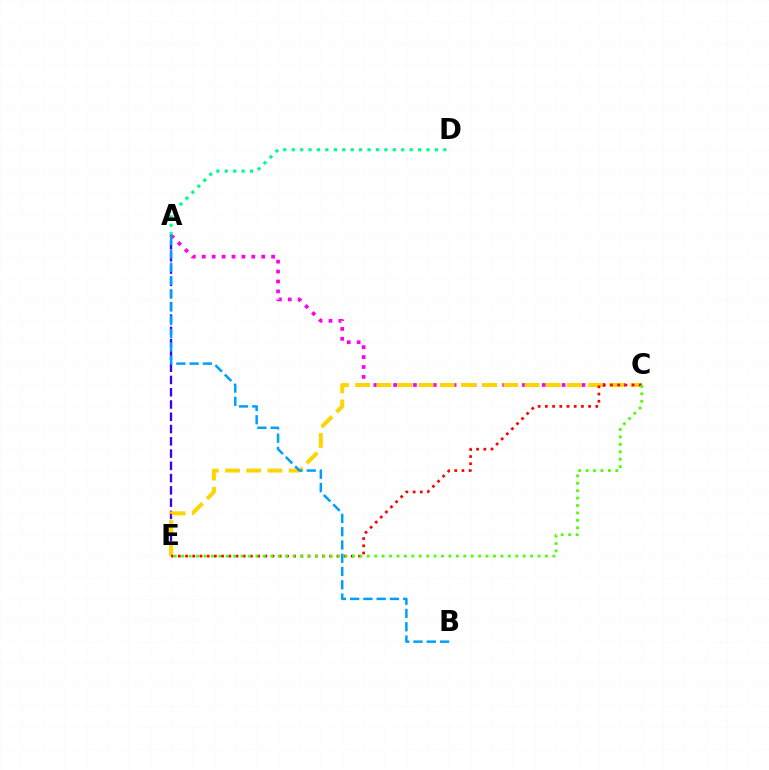{('A', 'E'): [{'color': '#3700ff', 'line_style': 'dashed', 'thickness': 1.67}], ('A', 'C'): [{'color': '#ff00ed', 'line_style': 'dotted', 'thickness': 2.69}], ('C', 'E'): [{'color': '#ffd500', 'line_style': 'dashed', 'thickness': 2.88}, {'color': '#ff0000', 'line_style': 'dotted', 'thickness': 1.96}, {'color': '#4fff00', 'line_style': 'dotted', 'thickness': 2.02}], ('A', 'B'): [{'color': '#009eff', 'line_style': 'dashed', 'thickness': 1.8}], ('A', 'D'): [{'color': '#00ff86', 'line_style': 'dotted', 'thickness': 2.29}]}